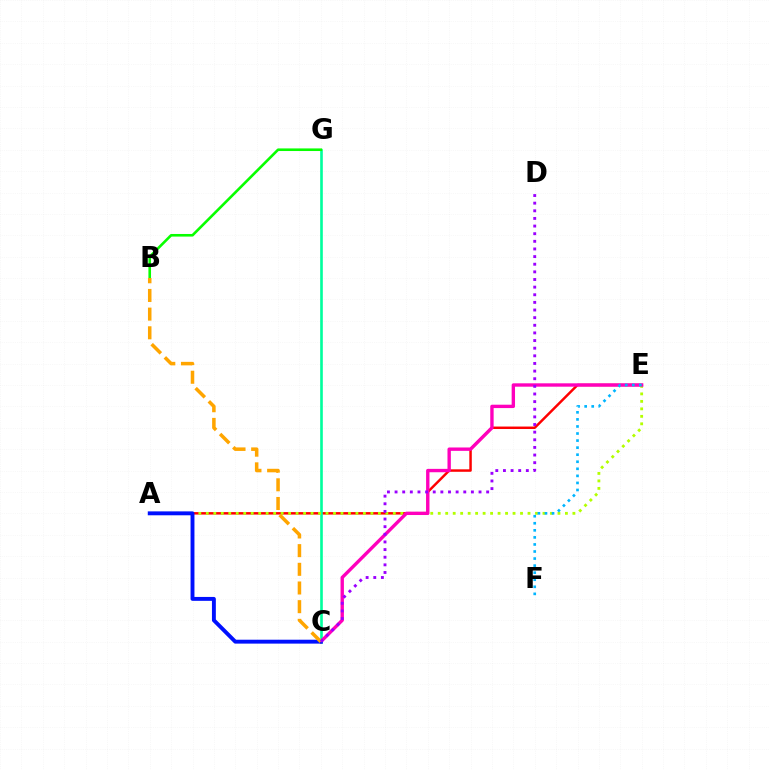{('A', 'E'): [{'color': '#ff0000', 'line_style': 'solid', 'thickness': 1.78}, {'color': '#b3ff00', 'line_style': 'dotted', 'thickness': 2.03}], ('C', 'G'): [{'color': '#00ff9d', 'line_style': 'solid', 'thickness': 1.9}], ('B', 'G'): [{'color': '#08ff00', 'line_style': 'solid', 'thickness': 1.88}], ('C', 'E'): [{'color': '#ff00bd', 'line_style': 'solid', 'thickness': 2.43}], ('A', 'C'): [{'color': '#0010ff', 'line_style': 'solid', 'thickness': 2.81}], ('E', 'F'): [{'color': '#00b5ff', 'line_style': 'dotted', 'thickness': 1.92}], ('B', 'C'): [{'color': '#ffa500', 'line_style': 'dashed', 'thickness': 2.54}], ('C', 'D'): [{'color': '#9b00ff', 'line_style': 'dotted', 'thickness': 2.07}]}